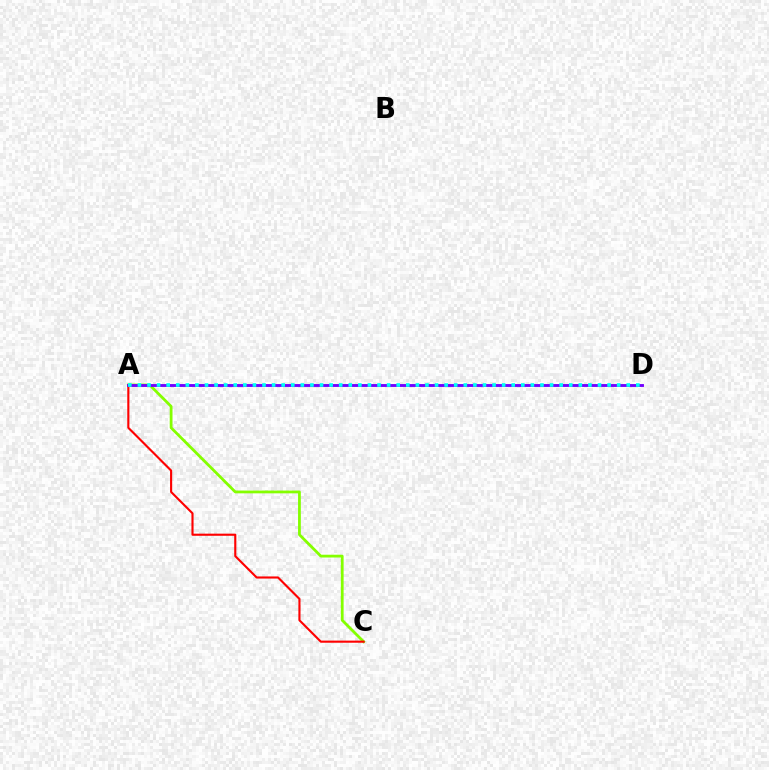{('A', 'C'): [{'color': '#84ff00', 'line_style': 'solid', 'thickness': 2.01}, {'color': '#ff0000', 'line_style': 'solid', 'thickness': 1.53}], ('A', 'D'): [{'color': '#7200ff', 'line_style': 'solid', 'thickness': 2.07}, {'color': '#00fff6', 'line_style': 'dotted', 'thickness': 2.6}]}